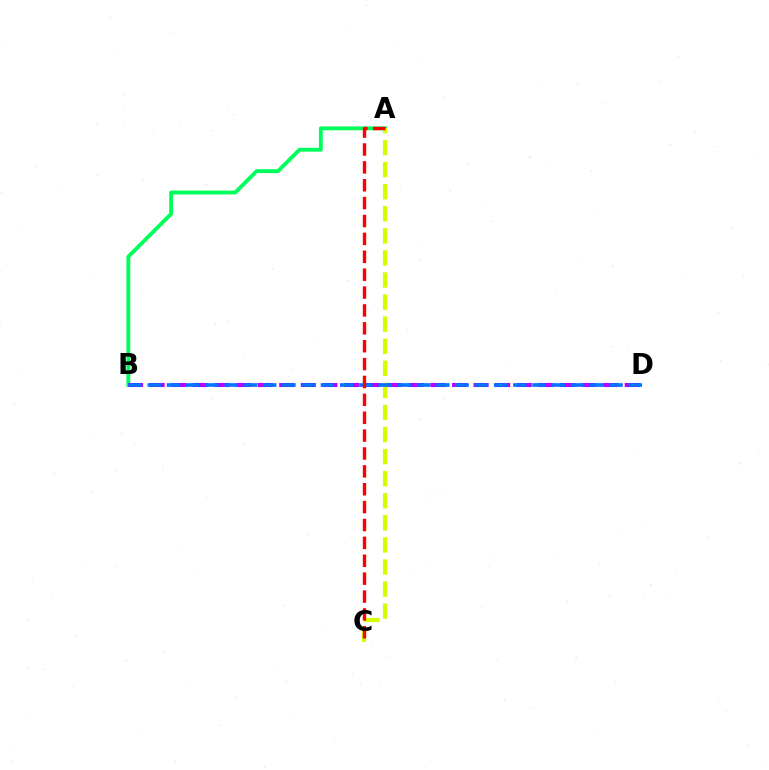{('A', 'B'): [{'color': '#00ff5c', 'line_style': 'solid', 'thickness': 2.78}], ('A', 'C'): [{'color': '#d1ff00', 'line_style': 'dashed', 'thickness': 3.0}, {'color': '#ff0000', 'line_style': 'dashed', 'thickness': 2.43}], ('B', 'D'): [{'color': '#b900ff', 'line_style': 'dashed', 'thickness': 2.93}, {'color': '#0074ff', 'line_style': 'dashed', 'thickness': 2.61}]}